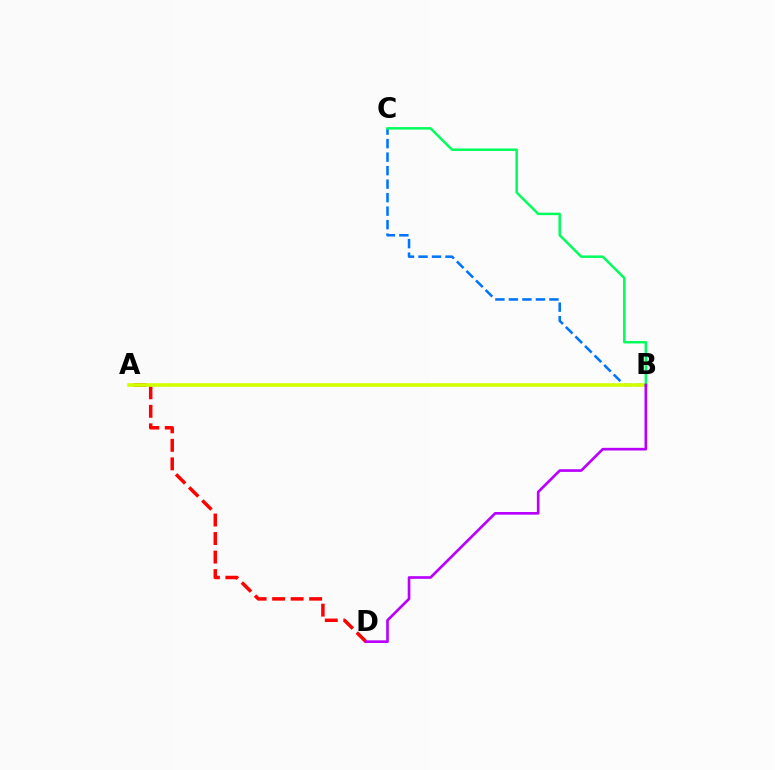{('A', 'D'): [{'color': '#ff0000', 'line_style': 'dashed', 'thickness': 2.52}], ('B', 'C'): [{'color': '#0074ff', 'line_style': 'dashed', 'thickness': 1.83}, {'color': '#00ff5c', 'line_style': 'solid', 'thickness': 1.8}], ('A', 'B'): [{'color': '#d1ff00', 'line_style': 'solid', 'thickness': 2.59}], ('B', 'D'): [{'color': '#b900ff', 'line_style': 'solid', 'thickness': 1.92}]}